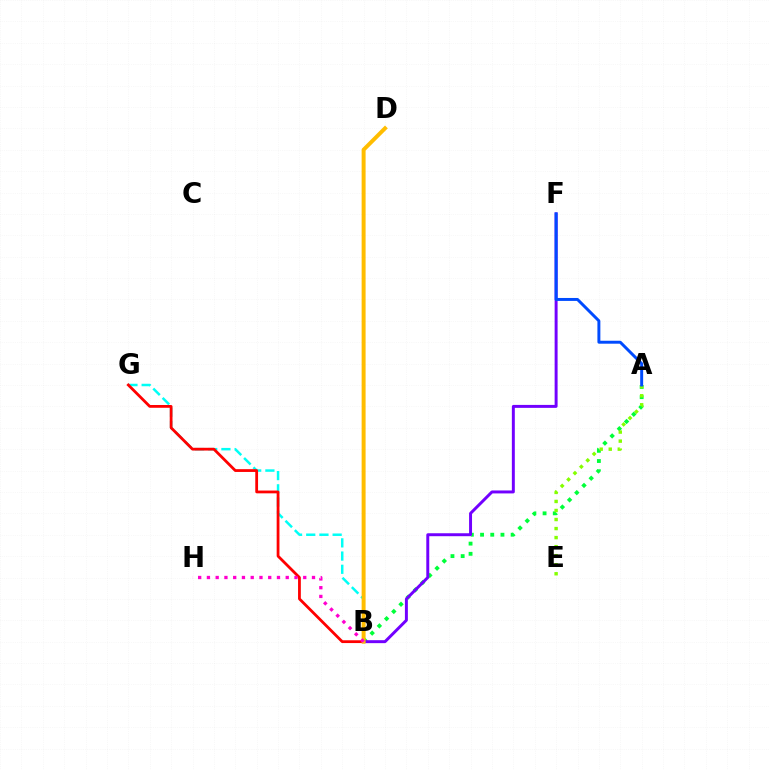{('A', 'B'): [{'color': '#00ff39', 'line_style': 'dotted', 'thickness': 2.77}], ('B', 'G'): [{'color': '#00fff6', 'line_style': 'dashed', 'thickness': 1.79}, {'color': '#ff0000', 'line_style': 'solid', 'thickness': 2.0}], ('A', 'E'): [{'color': '#84ff00', 'line_style': 'dotted', 'thickness': 2.46}], ('B', 'F'): [{'color': '#7200ff', 'line_style': 'solid', 'thickness': 2.13}], ('A', 'F'): [{'color': '#004bff', 'line_style': 'solid', 'thickness': 2.13}], ('B', 'D'): [{'color': '#ffbd00', 'line_style': 'solid', 'thickness': 2.85}], ('B', 'H'): [{'color': '#ff00cf', 'line_style': 'dotted', 'thickness': 2.38}]}